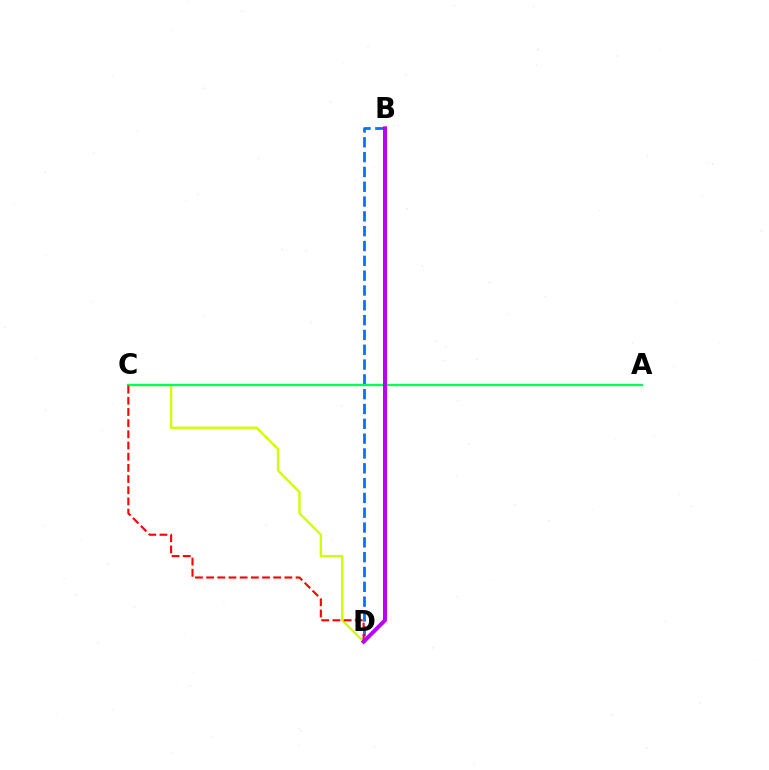{('C', 'D'): [{'color': '#d1ff00', 'line_style': 'solid', 'thickness': 1.7}, {'color': '#ff0000', 'line_style': 'dashed', 'thickness': 1.52}], ('B', 'D'): [{'color': '#0074ff', 'line_style': 'dashed', 'thickness': 2.01}, {'color': '#b900ff', 'line_style': 'solid', 'thickness': 2.86}], ('A', 'C'): [{'color': '#00ff5c', 'line_style': 'solid', 'thickness': 1.64}]}